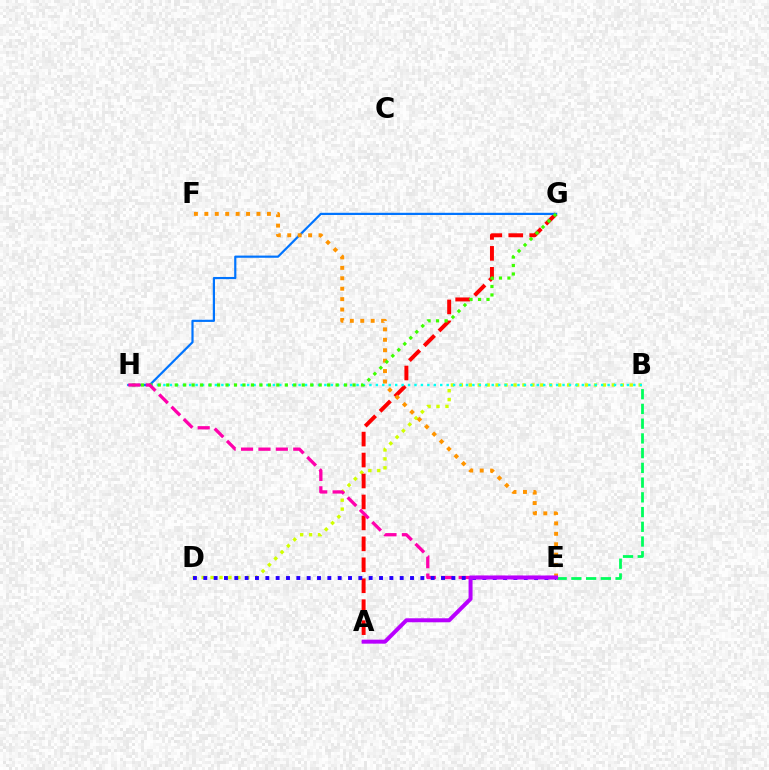{('B', 'D'): [{'color': '#d1ff00', 'line_style': 'dotted', 'thickness': 2.43}], ('B', 'E'): [{'color': '#00ff5c', 'line_style': 'dashed', 'thickness': 2.0}], ('A', 'G'): [{'color': '#ff0000', 'line_style': 'dashed', 'thickness': 2.85}], ('B', 'H'): [{'color': '#00fff6', 'line_style': 'dotted', 'thickness': 1.75}], ('G', 'H'): [{'color': '#0074ff', 'line_style': 'solid', 'thickness': 1.58}, {'color': '#3dff00', 'line_style': 'dotted', 'thickness': 2.3}], ('E', 'F'): [{'color': '#ff9400', 'line_style': 'dotted', 'thickness': 2.83}], ('E', 'H'): [{'color': '#ff00ac', 'line_style': 'dashed', 'thickness': 2.36}], ('D', 'E'): [{'color': '#2500ff', 'line_style': 'dotted', 'thickness': 2.81}], ('A', 'E'): [{'color': '#b900ff', 'line_style': 'solid', 'thickness': 2.87}]}